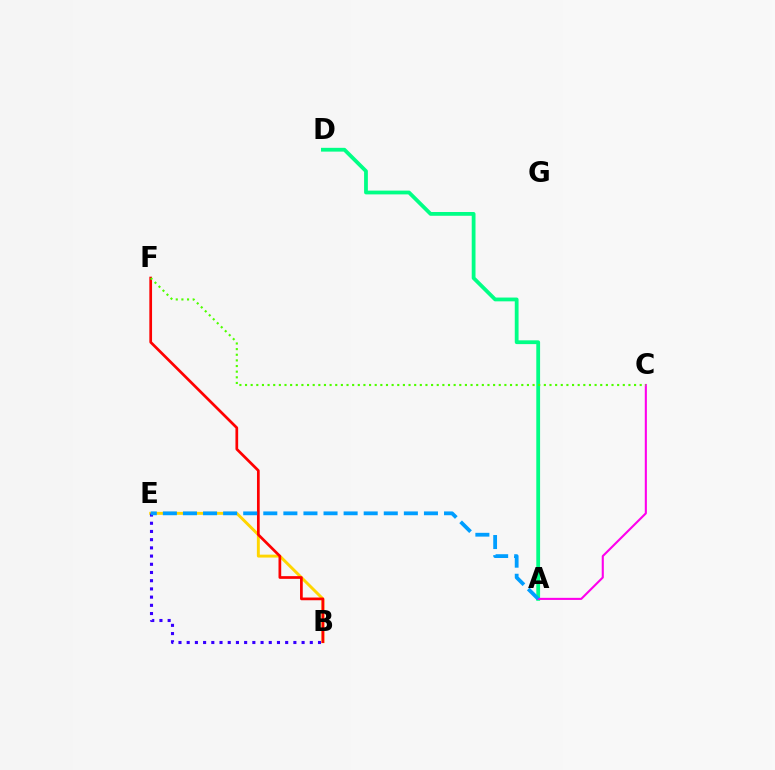{('A', 'D'): [{'color': '#00ff86', 'line_style': 'solid', 'thickness': 2.72}], ('B', 'E'): [{'color': '#ffd500', 'line_style': 'solid', 'thickness': 2.1}, {'color': '#3700ff', 'line_style': 'dotted', 'thickness': 2.23}], ('A', 'C'): [{'color': '#ff00ed', 'line_style': 'solid', 'thickness': 1.51}], ('B', 'F'): [{'color': '#ff0000', 'line_style': 'solid', 'thickness': 1.95}], ('A', 'E'): [{'color': '#009eff', 'line_style': 'dashed', 'thickness': 2.73}], ('C', 'F'): [{'color': '#4fff00', 'line_style': 'dotted', 'thickness': 1.53}]}